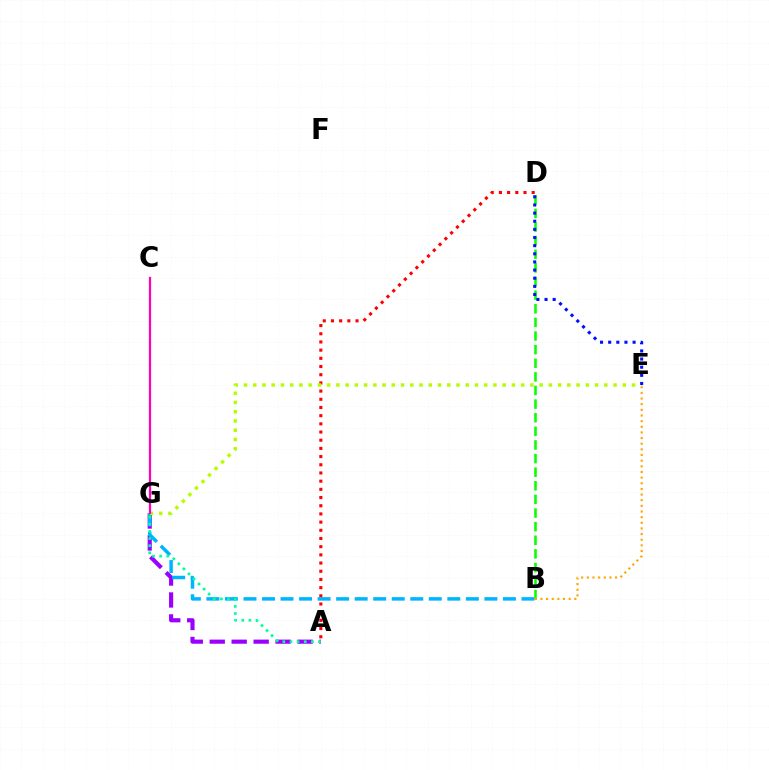{('A', 'G'): [{'color': '#9b00ff', 'line_style': 'dashed', 'thickness': 2.98}, {'color': '#00ff9d', 'line_style': 'dotted', 'thickness': 1.94}], ('A', 'D'): [{'color': '#ff0000', 'line_style': 'dotted', 'thickness': 2.22}], ('B', 'G'): [{'color': '#00b5ff', 'line_style': 'dashed', 'thickness': 2.52}], ('B', 'D'): [{'color': '#08ff00', 'line_style': 'dashed', 'thickness': 1.85}], ('B', 'E'): [{'color': '#ffa500', 'line_style': 'dotted', 'thickness': 1.53}], ('E', 'G'): [{'color': '#b3ff00', 'line_style': 'dotted', 'thickness': 2.51}], ('C', 'G'): [{'color': '#ff00bd', 'line_style': 'solid', 'thickness': 1.6}], ('D', 'E'): [{'color': '#0010ff', 'line_style': 'dotted', 'thickness': 2.21}]}